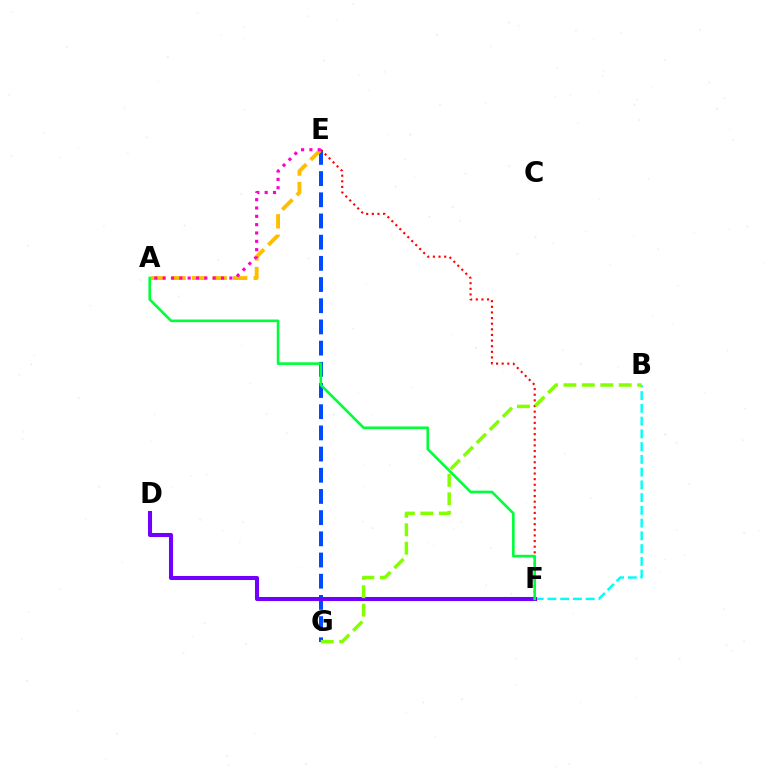{('E', 'G'): [{'color': '#004bff', 'line_style': 'dashed', 'thickness': 2.88}], ('A', 'E'): [{'color': '#ffbd00', 'line_style': 'dashed', 'thickness': 2.79}, {'color': '#ff00cf', 'line_style': 'dotted', 'thickness': 2.26}], ('B', 'F'): [{'color': '#00fff6', 'line_style': 'dashed', 'thickness': 1.73}], ('D', 'F'): [{'color': '#7200ff', 'line_style': 'solid', 'thickness': 2.93}], ('E', 'F'): [{'color': '#ff0000', 'line_style': 'dotted', 'thickness': 1.53}], ('A', 'F'): [{'color': '#00ff39', 'line_style': 'solid', 'thickness': 1.89}], ('B', 'G'): [{'color': '#84ff00', 'line_style': 'dashed', 'thickness': 2.51}]}